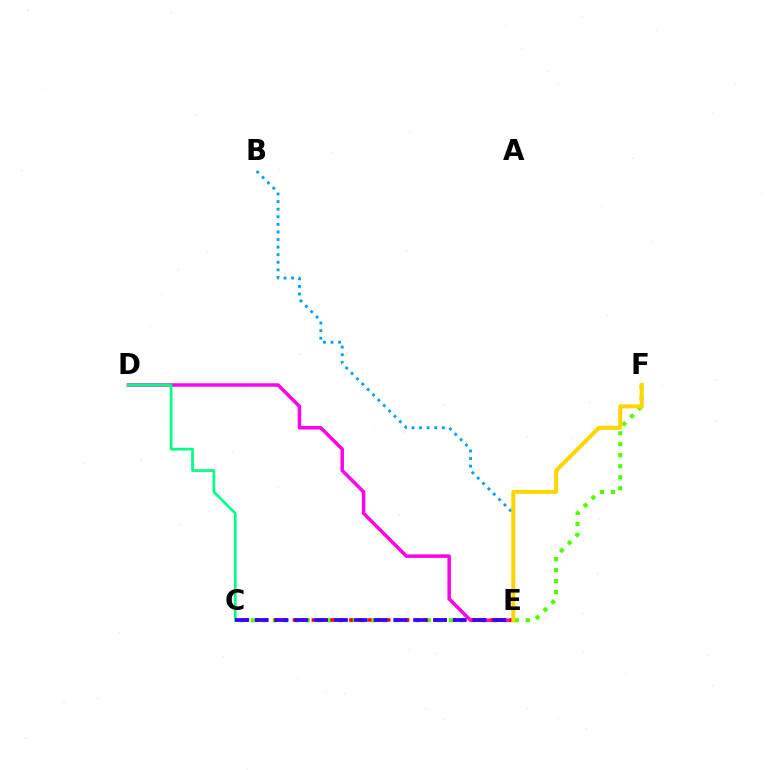{('C', 'F'): [{'color': '#4fff00', 'line_style': 'dotted', 'thickness': 2.99}], ('D', 'E'): [{'color': '#ff00ed', 'line_style': 'solid', 'thickness': 2.51}], ('C', 'D'): [{'color': '#00ff86', 'line_style': 'solid', 'thickness': 1.95}], ('C', 'E'): [{'color': '#ff0000', 'line_style': 'dotted', 'thickness': 2.56}, {'color': '#3700ff', 'line_style': 'dashed', 'thickness': 2.69}], ('B', 'E'): [{'color': '#009eff', 'line_style': 'dotted', 'thickness': 2.06}], ('E', 'F'): [{'color': '#ffd500', 'line_style': 'solid', 'thickness': 2.91}]}